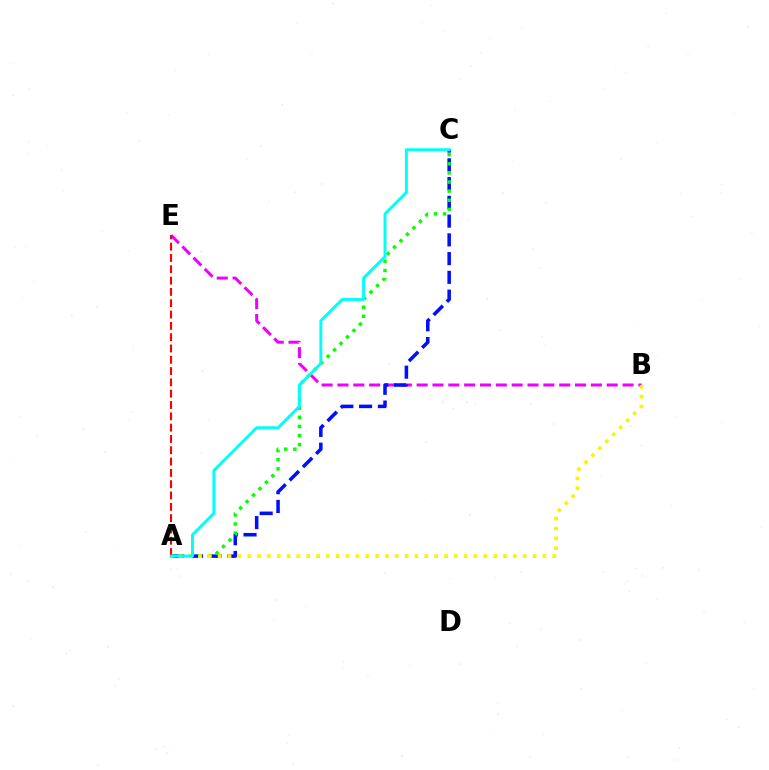{('B', 'E'): [{'color': '#ee00ff', 'line_style': 'dashed', 'thickness': 2.15}], ('A', 'C'): [{'color': '#0010ff', 'line_style': 'dashed', 'thickness': 2.55}, {'color': '#08ff00', 'line_style': 'dotted', 'thickness': 2.48}, {'color': '#00fff6', 'line_style': 'solid', 'thickness': 2.12}], ('A', 'B'): [{'color': '#fcf500', 'line_style': 'dotted', 'thickness': 2.67}], ('A', 'E'): [{'color': '#ff0000', 'line_style': 'dashed', 'thickness': 1.54}]}